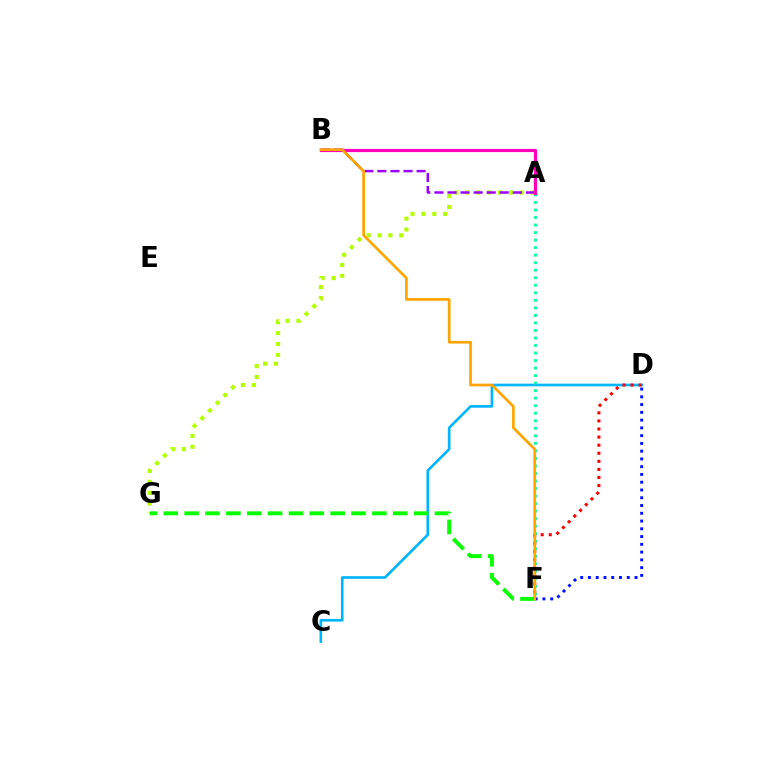{('C', 'D'): [{'color': '#00b5ff', 'line_style': 'solid', 'thickness': 1.9}], ('A', 'G'): [{'color': '#b3ff00', 'line_style': 'dotted', 'thickness': 2.96}], ('A', 'F'): [{'color': '#00ff9d', 'line_style': 'dotted', 'thickness': 2.05}], ('D', 'F'): [{'color': '#0010ff', 'line_style': 'dotted', 'thickness': 2.11}, {'color': '#ff0000', 'line_style': 'dotted', 'thickness': 2.2}], ('A', 'B'): [{'color': '#9b00ff', 'line_style': 'dashed', 'thickness': 1.78}, {'color': '#ff00bd', 'line_style': 'solid', 'thickness': 2.29}], ('F', 'G'): [{'color': '#08ff00', 'line_style': 'dashed', 'thickness': 2.83}], ('B', 'F'): [{'color': '#ffa500', 'line_style': 'solid', 'thickness': 1.95}]}